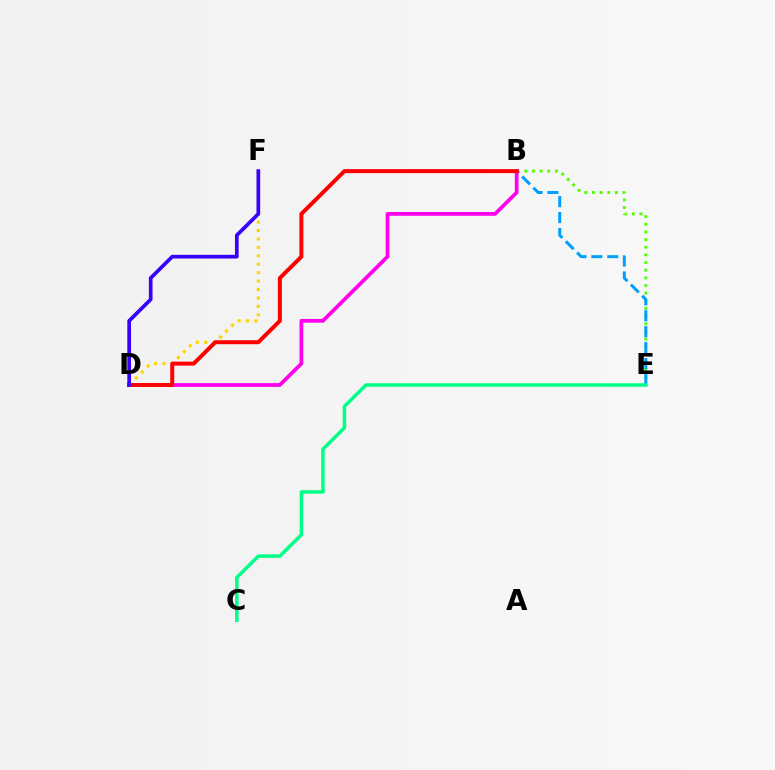{('B', 'E'): [{'color': '#4fff00', 'line_style': 'dotted', 'thickness': 2.08}, {'color': '#009eff', 'line_style': 'dashed', 'thickness': 2.16}], ('B', 'D'): [{'color': '#ff00ed', 'line_style': 'solid', 'thickness': 2.69}, {'color': '#ff0000', 'line_style': 'solid', 'thickness': 2.87}], ('D', 'F'): [{'color': '#ffd500', 'line_style': 'dotted', 'thickness': 2.29}, {'color': '#3700ff', 'line_style': 'solid', 'thickness': 2.66}], ('C', 'E'): [{'color': '#00ff86', 'line_style': 'solid', 'thickness': 2.51}]}